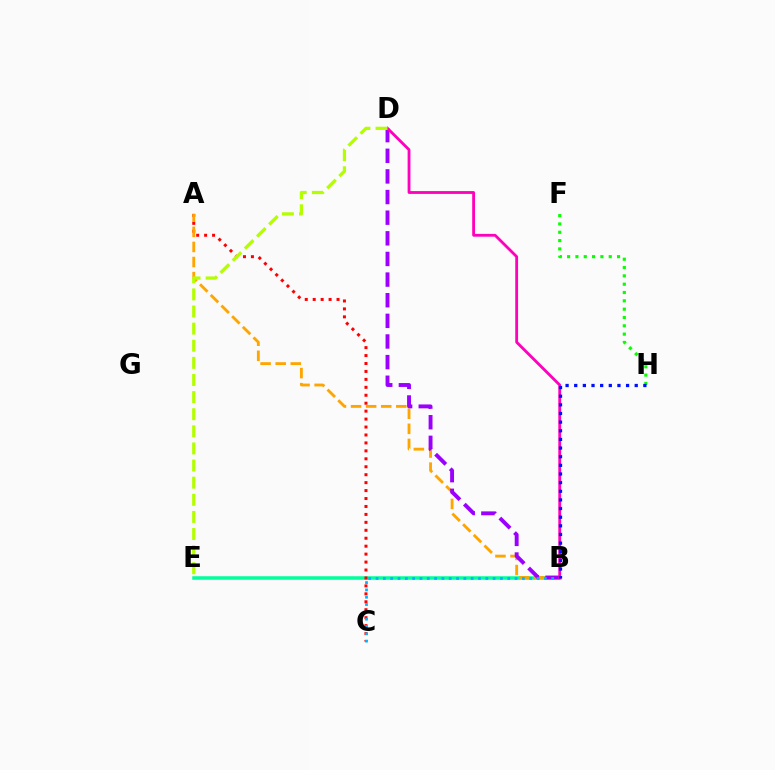{('F', 'H'): [{'color': '#08ff00', 'line_style': 'dotted', 'thickness': 2.26}], ('B', 'E'): [{'color': '#00ff9d', 'line_style': 'solid', 'thickness': 2.53}], ('A', 'C'): [{'color': '#ff0000', 'line_style': 'dotted', 'thickness': 2.16}], ('A', 'B'): [{'color': '#ffa500', 'line_style': 'dashed', 'thickness': 2.05}], ('B', 'D'): [{'color': '#9b00ff', 'line_style': 'dashed', 'thickness': 2.8}, {'color': '#ff00bd', 'line_style': 'solid', 'thickness': 2.03}], ('B', 'C'): [{'color': '#00b5ff', 'line_style': 'dotted', 'thickness': 1.99}], ('B', 'H'): [{'color': '#0010ff', 'line_style': 'dotted', 'thickness': 2.35}], ('D', 'E'): [{'color': '#b3ff00', 'line_style': 'dashed', 'thickness': 2.33}]}